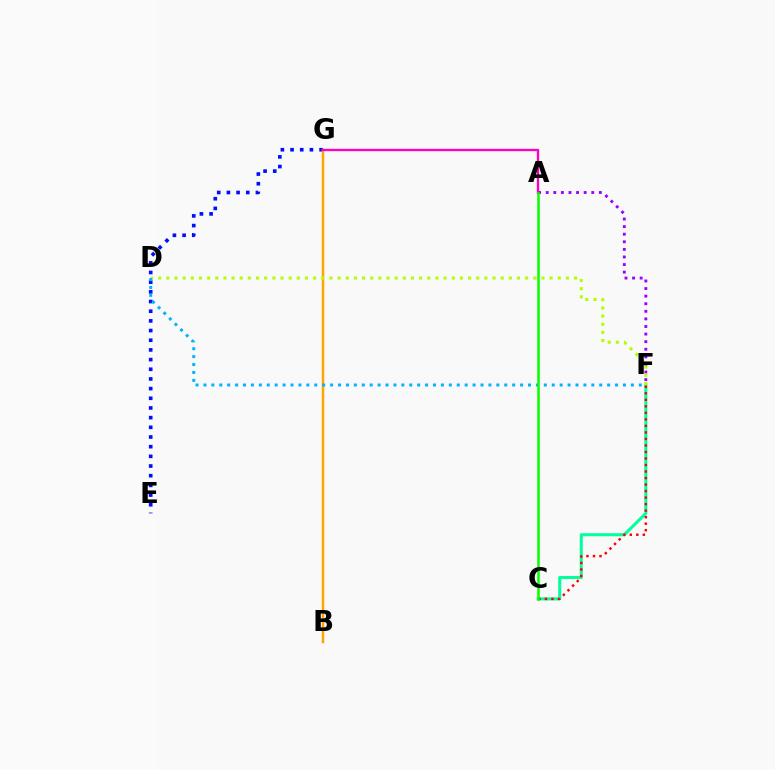{('A', 'F'): [{'color': '#9b00ff', 'line_style': 'dotted', 'thickness': 2.06}], ('C', 'F'): [{'color': '#00ff9d', 'line_style': 'solid', 'thickness': 2.19}, {'color': '#ff0000', 'line_style': 'dotted', 'thickness': 1.77}], ('E', 'G'): [{'color': '#0010ff', 'line_style': 'dotted', 'thickness': 2.63}], ('B', 'G'): [{'color': '#ffa500', 'line_style': 'solid', 'thickness': 1.78}], ('A', 'G'): [{'color': '#ff00bd', 'line_style': 'solid', 'thickness': 1.7}], ('D', 'F'): [{'color': '#b3ff00', 'line_style': 'dotted', 'thickness': 2.22}, {'color': '#00b5ff', 'line_style': 'dotted', 'thickness': 2.15}], ('A', 'C'): [{'color': '#08ff00', 'line_style': 'solid', 'thickness': 1.83}]}